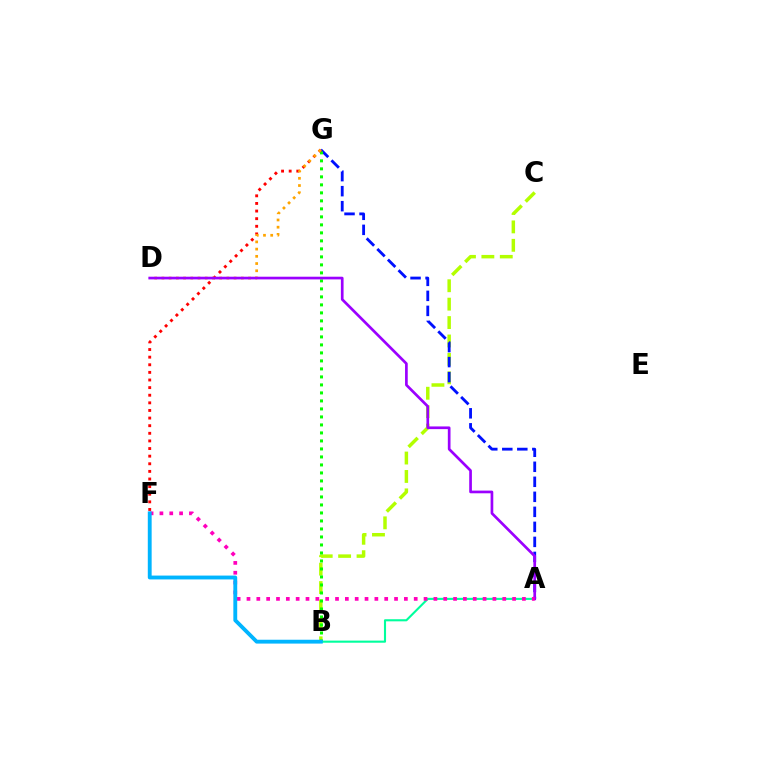{('B', 'C'): [{'color': '#b3ff00', 'line_style': 'dashed', 'thickness': 2.5}], ('A', 'G'): [{'color': '#0010ff', 'line_style': 'dashed', 'thickness': 2.04}], ('B', 'G'): [{'color': '#08ff00', 'line_style': 'dotted', 'thickness': 2.17}], ('A', 'B'): [{'color': '#00ff9d', 'line_style': 'solid', 'thickness': 1.52}], ('F', 'G'): [{'color': '#ff0000', 'line_style': 'dotted', 'thickness': 2.07}], ('D', 'G'): [{'color': '#ffa500', 'line_style': 'dotted', 'thickness': 1.96}], ('A', 'D'): [{'color': '#9b00ff', 'line_style': 'solid', 'thickness': 1.94}], ('A', 'F'): [{'color': '#ff00bd', 'line_style': 'dotted', 'thickness': 2.67}], ('B', 'F'): [{'color': '#00b5ff', 'line_style': 'solid', 'thickness': 2.77}]}